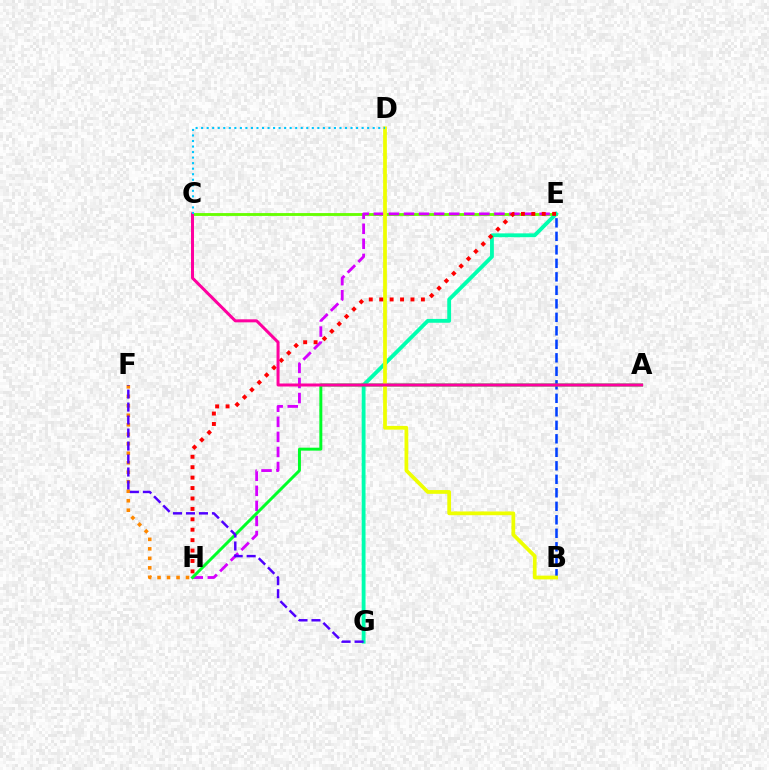{('B', 'E'): [{'color': '#003fff', 'line_style': 'dashed', 'thickness': 1.83}], ('C', 'E'): [{'color': '#66ff00', 'line_style': 'solid', 'thickness': 2.05}], ('F', 'H'): [{'color': '#ff8800', 'line_style': 'dotted', 'thickness': 2.58}], ('E', 'H'): [{'color': '#d600ff', 'line_style': 'dashed', 'thickness': 2.05}, {'color': '#ff0000', 'line_style': 'dotted', 'thickness': 2.83}], ('E', 'G'): [{'color': '#00ffaf', 'line_style': 'solid', 'thickness': 2.76}], ('A', 'H'): [{'color': '#00ff27', 'line_style': 'solid', 'thickness': 2.13}], ('B', 'D'): [{'color': '#eeff00', 'line_style': 'solid', 'thickness': 2.7}], ('A', 'C'): [{'color': '#ff00a0', 'line_style': 'solid', 'thickness': 2.17}], ('C', 'D'): [{'color': '#00c7ff', 'line_style': 'dotted', 'thickness': 1.5}], ('F', 'G'): [{'color': '#4f00ff', 'line_style': 'dashed', 'thickness': 1.76}]}